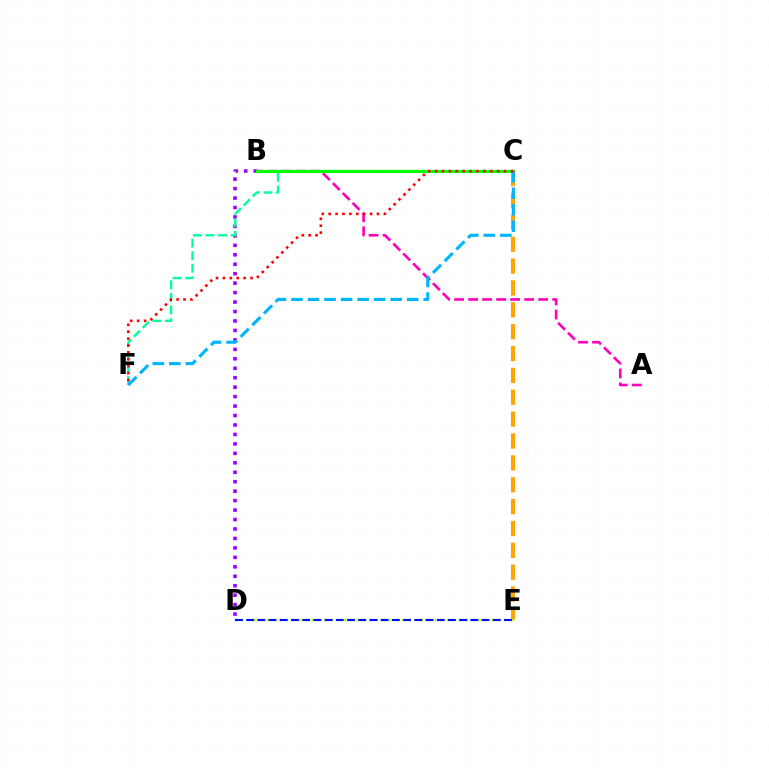{('A', 'B'): [{'color': '#ff00bd', 'line_style': 'dashed', 'thickness': 1.9}], ('B', 'D'): [{'color': '#9b00ff', 'line_style': 'dotted', 'thickness': 2.57}], ('C', 'F'): [{'color': '#00ff9d', 'line_style': 'dashed', 'thickness': 1.71}, {'color': '#00b5ff', 'line_style': 'dashed', 'thickness': 2.25}, {'color': '#ff0000', 'line_style': 'dotted', 'thickness': 1.87}], ('B', 'C'): [{'color': '#08ff00', 'line_style': 'solid', 'thickness': 2.27}], ('C', 'E'): [{'color': '#ffa500', 'line_style': 'dashed', 'thickness': 2.97}], ('D', 'E'): [{'color': '#b3ff00', 'line_style': 'dotted', 'thickness': 1.74}, {'color': '#0010ff', 'line_style': 'dashed', 'thickness': 1.52}]}